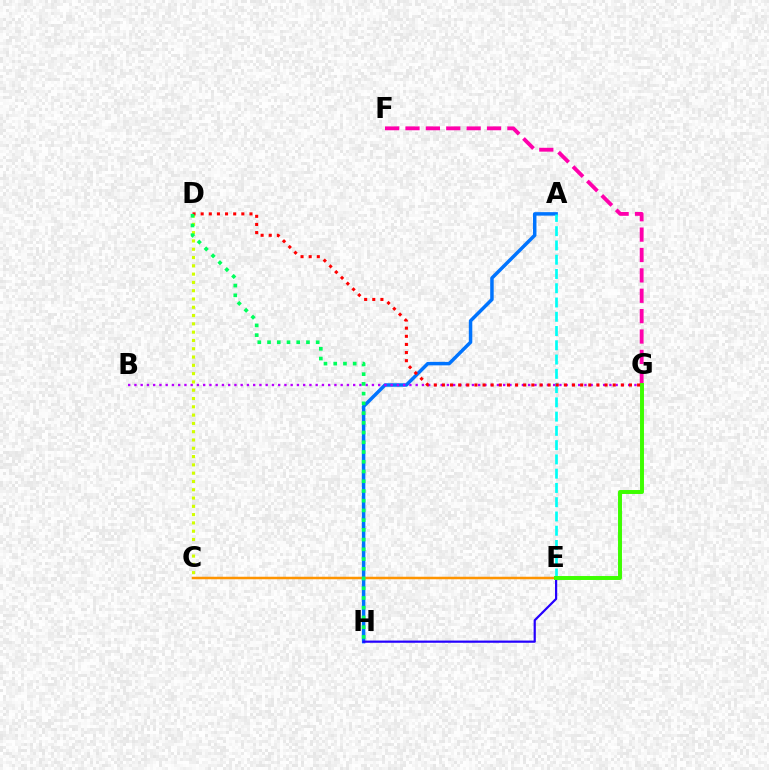{('A', 'H'): [{'color': '#0074ff', 'line_style': 'solid', 'thickness': 2.51}], ('E', 'H'): [{'color': '#2500ff', 'line_style': 'solid', 'thickness': 1.59}], ('F', 'G'): [{'color': '#ff00ac', 'line_style': 'dashed', 'thickness': 2.77}], ('C', 'D'): [{'color': '#d1ff00', 'line_style': 'dotted', 'thickness': 2.25}], ('A', 'E'): [{'color': '#00fff6', 'line_style': 'dashed', 'thickness': 1.94}], ('C', 'E'): [{'color': '#ff9400', 'line_style': 'solid', 'thickness': 1.8}], ('B', 'G'): [{'color': '#b900ff', 'line_style': 'dotted', 'thickness': 1.7}], ('E', 'G'): [{'color': '#3dff00', 'line_style': 'solid', 'thickness': 2.85}], ('D', 'G'): [{'color': '#ff0000', 'line_style': 'dotted', 'thickness': 2.21}], ('D', 'H'): [{'color': '#00ff5c', 'line_style': 'dotted', 'thickness': 2.64}]}